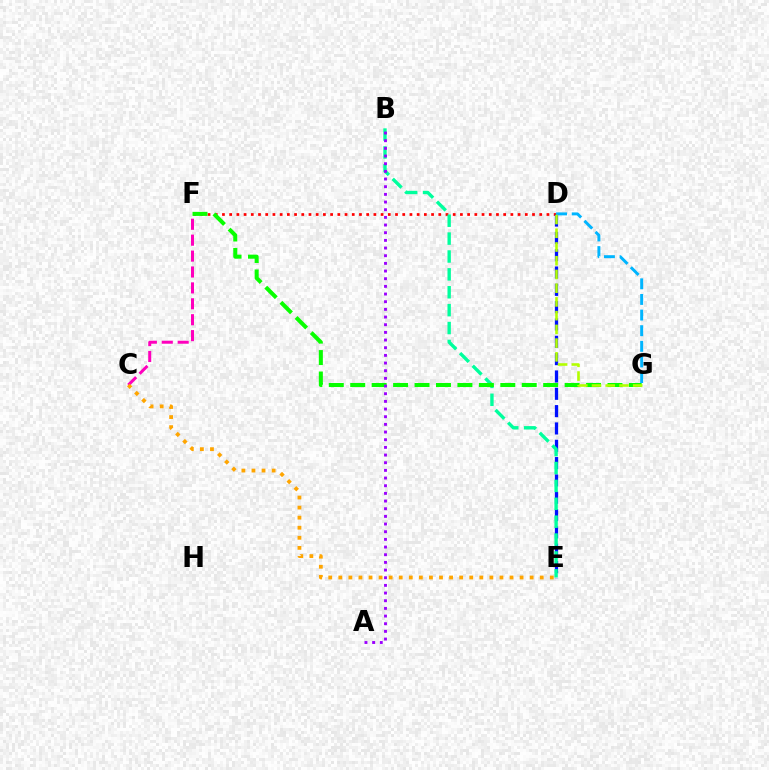{('D', 'F'): [{'color': '#ff0000', 'line_style': 'dotted', 'thickness': 1.96}], ('D', 'E'): [{'color': '#0010ff', 'line_style': 'dashed', 'thickness': 2.35}], ('C', 'F'): [{'color': '#ff00bd', 'line_style': 'dashed', 'thickness': 2.16}], ('C', 'E'): [{'color': '#ffa500', 'line_style': 'dotted', 'thickness': 2.74}], ('B', 'E'): [{'color': '#00ff9d', 'line_style': 'dashed', 'thickness': 2.43}], ('F', 'G'): [{'color': '#08ff00', 'line_style': 'dashed', 'thickness': 2.91}], ('A', 'B'): [{'color': '#9b00ff', 'line_style': 'dotted', 'thickness': 2.08}], ('D', 'G'): [{'color': '#00b5ff', 'line_style': 'dashed', 'thickness': 2.12}, {'color': '#b3ff00', 'line_style': 'dashed', 'thickness': 1.87}]}